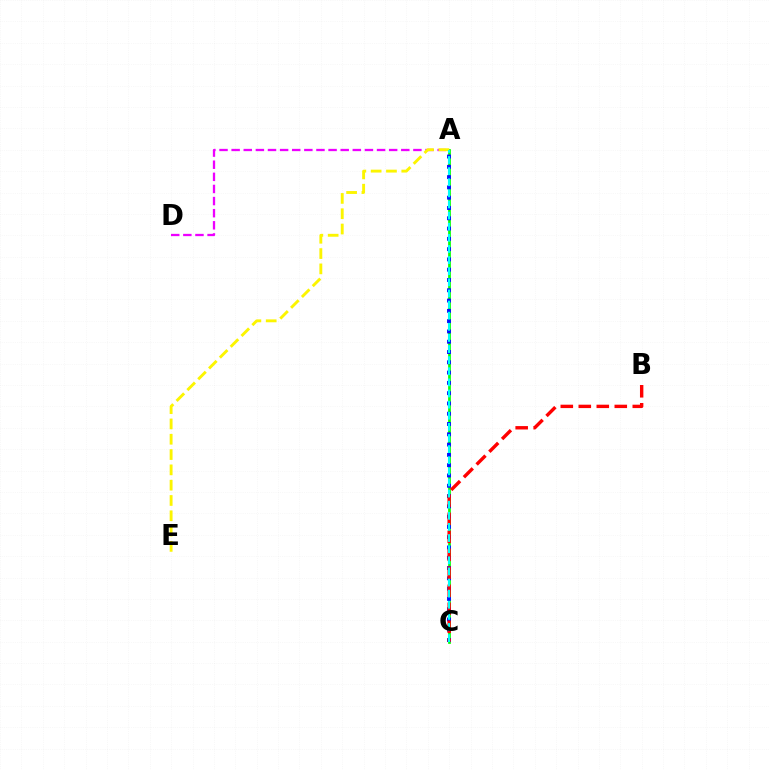{('A', 'C'): [{'color': '#08ff00', 'line_style': 'solid', 'thickness': 1.97}, {'color': '#0010ff', 'line_style': 'dotted', 'thickness': 2.8}, {'color': '#00fff6', 'line_style': 'dashed', 'thickness': 1.51}], ('A', 'D'): [{'color': '#ee00ff', 'line_style': 'dashed', 'thickness': 1.65}], ('A', 'E'): [{'color': '#fcf500', 'line_style': 'dashed', 'thickness': 2.08}], ('B', 'C'): [{'color': '#ff0000', 'line_style': 'dashed', 'thickness': 2.44}]}